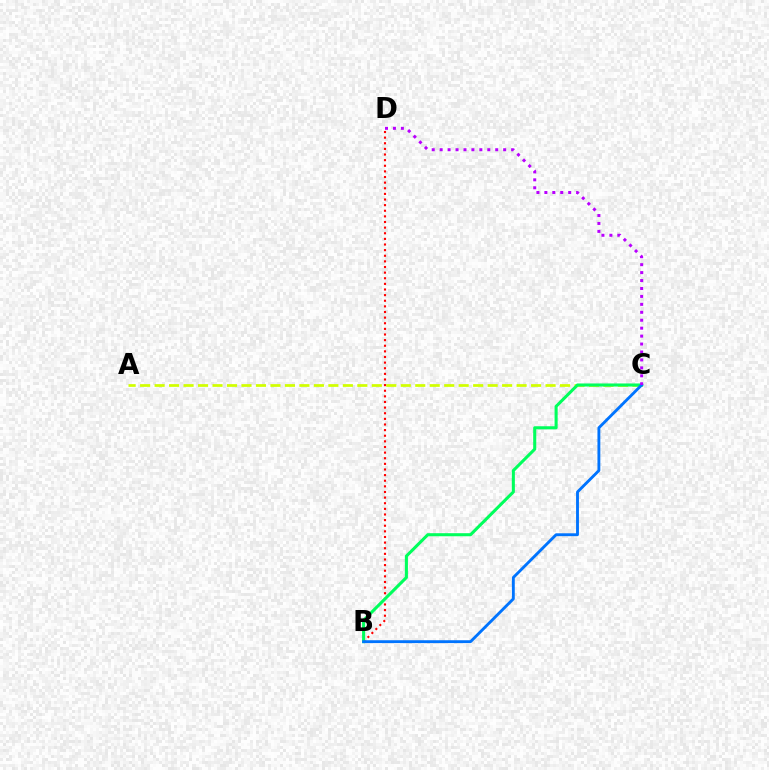{('A', 'C'): [{'color': '#d1ff00', 'line_style': 'dashed', 'thickness': 1.97}], ('B', 'D'): [{'color': '#ff0000', 'line_style': 'dotted', 'thickness': 1.53}], ('B', 'C'): [{'color': '#00ff5c', 'line_style': 'solid', 'thickness': 2.21}, {'color': '#0074ff', 'line_style': 'solid', 'thickness': 2.06}], ('C', 'D'): [{'color': '#b900ff', 'line_style': 'dotted', 'thickness': 2.16}]}